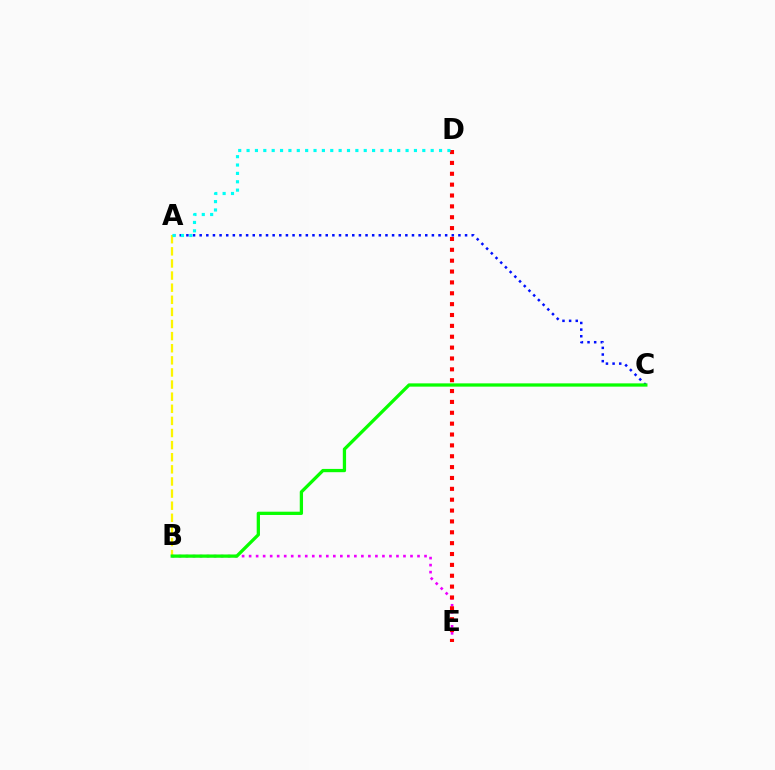{('A', 'B'): [{'color': '#fcf500', 'line_style': 'dashed', 'thickness': 1.65}], ('B', 'E'): [{'color': '#ee00ff', 'line_style': 'dotted', 'thickness': 1.91}], ('A', 'C'): [{'color': '#0010ff', 'line_style': 'dotted', 'thickness': 1.8}], ('D', 'E'): [{'color': '#ff0000', 'line_style': 'dotted', 'thickness': 2.95}], ('B', 'C'): [{'color': '#08ff00', 'line_style': 'solid', 'thickness': 2.36}], ('A', 'D'): [{'color': '#00fff6', 'line_style': 'dotted', 'thickness': 2.27}]}